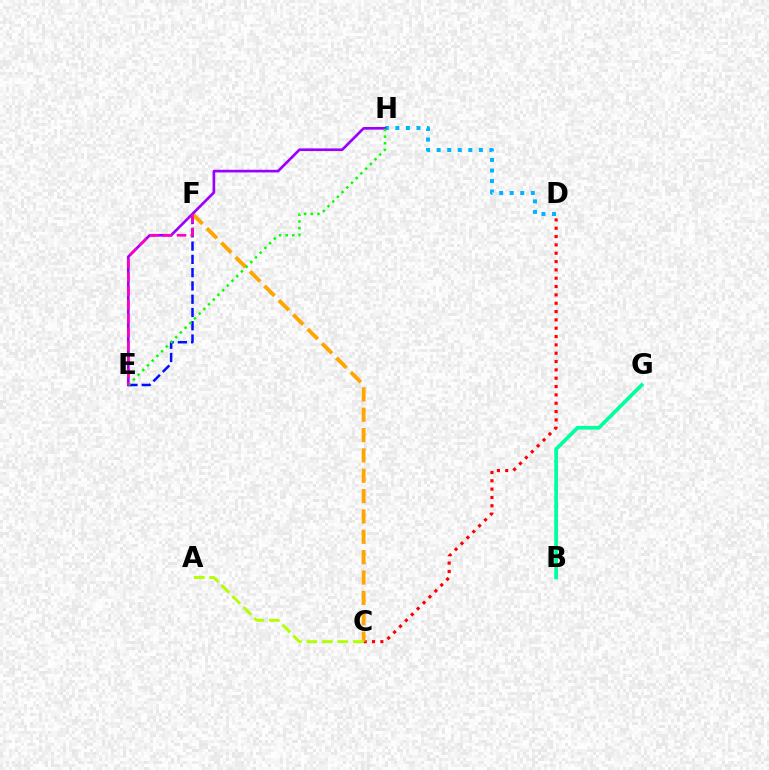{('C', 'D'): [{'color': '#ff0000', 'line_style': 'dotted', 'thickness': 2.26}], ('E', 'F'): [{'color': '#0010ff', 'line_style': 'dashed', 'thickness': 1.8}, {'color': '#ff00bd', 'line_style': 'dashed', 'thickness': 1.87}], ('D', 'H'): [{'color': '#00b5ff', 'line_style': 'dotted', 'thickness': 2.87}], ('B', 'G'): [{'color': '#00ff9d', 'line_style': 'solid', 'thickness': 2.68}], ('C', 'F'): [{'color': '#ffa500', 'line_style': 'dashed', 'thickness': 2.76}], ('E', 'H'): [{'color': '#9b00ff', 'line_style': 'solid', 'thickness': 1.91}, {'color': '#08ff00', 'line_style': 'dotted', 'thickness': 1.8}], ('A', 'C'): [{'color': '#b3ff00', 'line_style': 'dashed', 'thickness': 2.1}]}